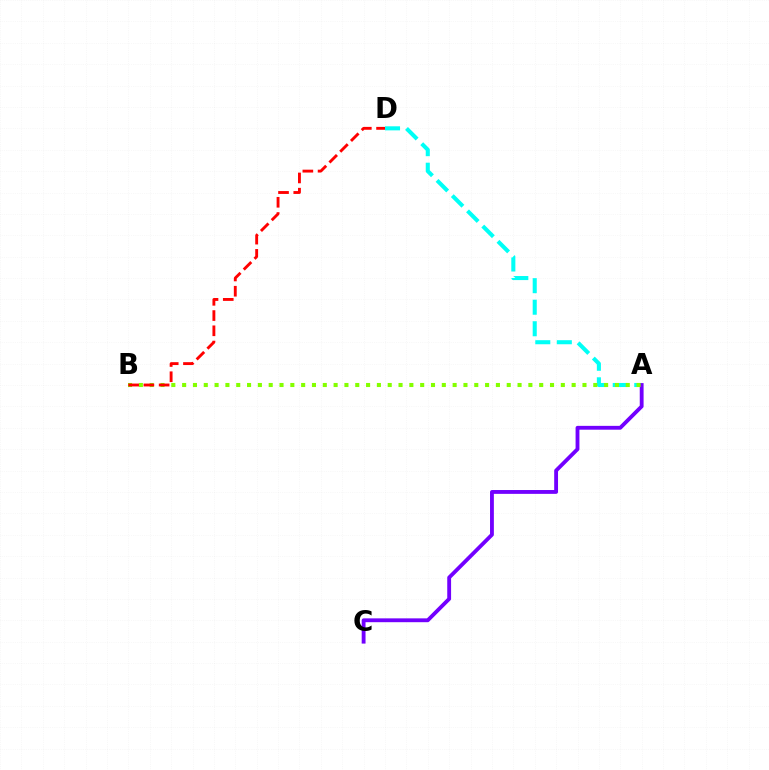{('A', 'D'): [{'color': '#00fff6', 'line_style': 'dashed', 'thickness': 2.93}], ('A', 'C'): [{'color': '#7200ff', 'line_style': 'solid', 'thickness': 2.76}], ('A', 'B'): [{'color': '#84ff00', 'line_style': 'dotted', 'thickness': 2.94}], ('B', 'D'): [{'color': '#ff0000', 'line_style': 'dashed', 'thickness': 2.07}]}